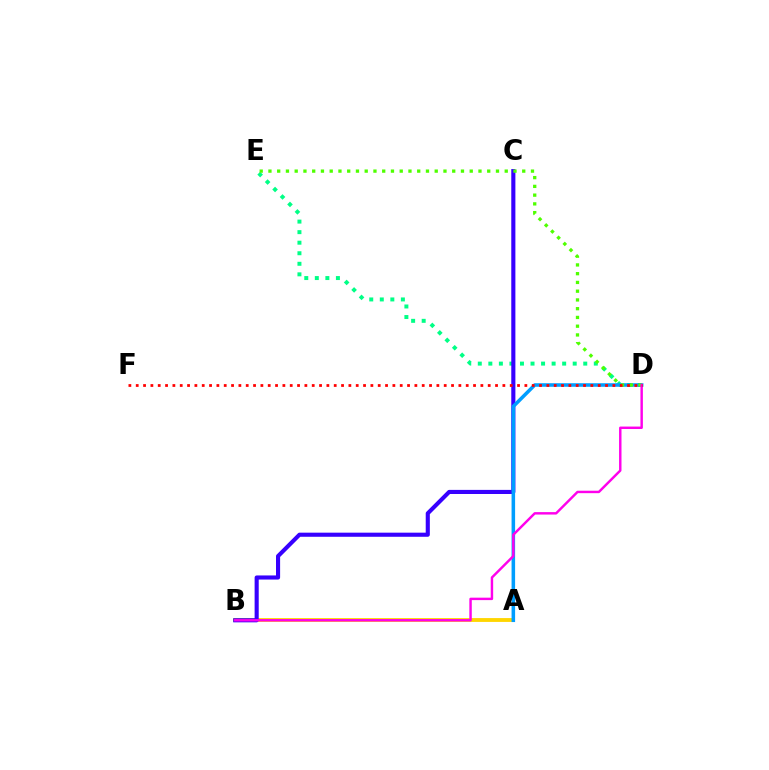{('D', 'E'): [{'color': '#00ff86', 'line_style': 'dotted', 'thickness': 2.87}, {'color': '#4fff00', 'line_style': 'dotted', 'thickness': 2.38}], ('A', 'B'): [{'color': '#ffd500', 'line_style': 'solid', 'thickness': 2.77}], ('B', 'C'): [{'color': '#3700ff', 'line_style': 'solid', 'thickness': 2.96}], ('A', 'D'): [{'color': '#009eff', 'line_style': 'solid', 'thickness': 2.55}], ('B', 'D'): [{'color': '#ff00ed', 'line_style': 'solid', 'thickness': 1.76}], ('D', 'F'): [{'color': '#ff0000', 'line_style': 'dotted', 'thickness': 1.99}]}